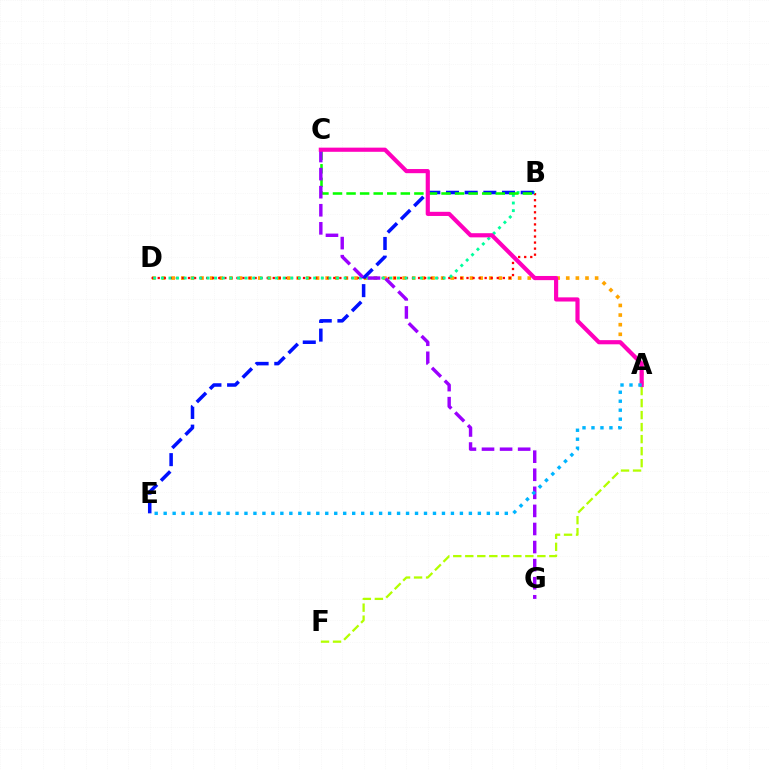{('A', 'D'): [{'color': '#ffa500', 'line_style': 'dotted', 'thickness': 2.61}], ('A', 'F'): [{'color': '#b3ff00', 'line_style': 'dashed', 'thickness': 1.63}], ('B', 'D'): [{'color': '#ff0000', 'line_style': 'dotted', 'thickness': 1.64}, {'color': '#00ff9d', 'line_style': 'dotted', 'thickness': 2.07}], ('B', 'E'): [{'color': '#0010ff', 'line_style': 'dashed', 'thickness': 2.54}], ('B', 'C'): [{'color': '#08ff00', 'line_style': 'dashed', 'thickness': 1.84}], ('C', 'G'): [{'color': '#9b00ff', 'line_style': 'dashed', 'thickness': 2.46}], ('A', 'C'): [{'color': '#ff00bd', 'line_style': 'solid', 'thickness': 3.0}], ('A', 'E'): [{'color': '#00b5ff', 'line_style': 'dotted', 'thickness': 2.44}]}